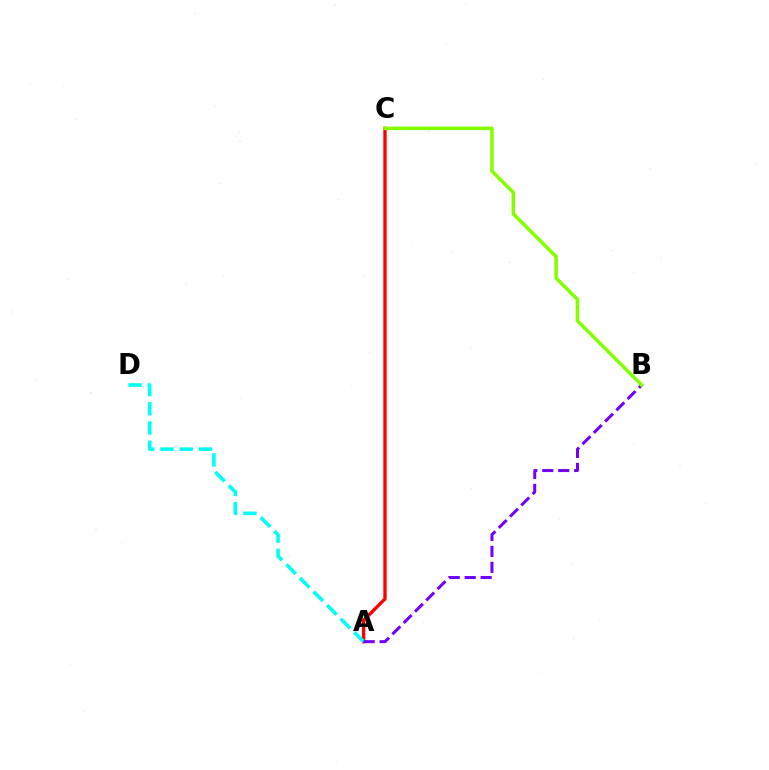{('A', 'C'): [{'color': '#ff0000', 'line_style': 'solid', 'thickness': 2.4}], ('A', 'D'): [{'color': '#00fff6', 'line_style': 'dashed', 'thickness': 2.61}], ('A', 'B'): [{'color': '#7200ff', 'line_style': 'dashed', 'thickness': 2.17}], ('B', 'C'): [{'color': '#84ff00', 'line_style': 'solid', 'thickness': 2.54}]}